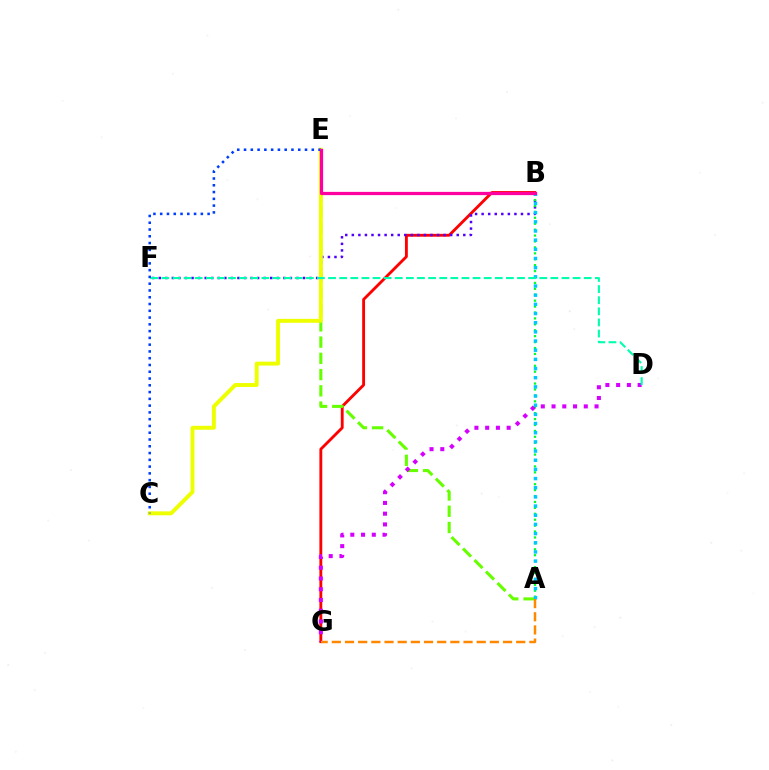{('B', 'G'): [{'color': '#ff0000', 'line_style': 'solid', 'thickness': 2.05}], ('A', 'E'): [{'color': '#66ff00', 'line_style': 'dashed', 'thickness': 2.21}], ('B', 'F'): [{'color': '#4f00ff', 'line_style': 'dotted', 'thickness': 1.78}], ('A', 'B'): [{'color': '#00ff27', 'line_style': 'dotted', 'thickness': 1.61}, {'color': '#00c7ff', 'line_style': 'dotted', 'thickness': 2.49}], ('C', 'E'): [{'color': '#eeff00', 'line_style': 'solid', 'thickness': 2.83}, {'color': '#003fff', 'line_style': 'dotted', 'thickness': 1.84}], ('D', 'G'): [{'color': '#d600ff', 'line_style': 'dotted', 'thickness': 2.92}], ('D', 'F'): [{'color': '#00ffaf', 'line_style': 'dashed', 'thickness': 1.51}], ('B', 'E'): [{'color': '#ff00a0', 'line_style': 'solid', 'thickness': 2.34}], ('A', 'G'): [{'color': '#ff8800', 'line_style': 'dashed', 'thickness': 1.79}]}